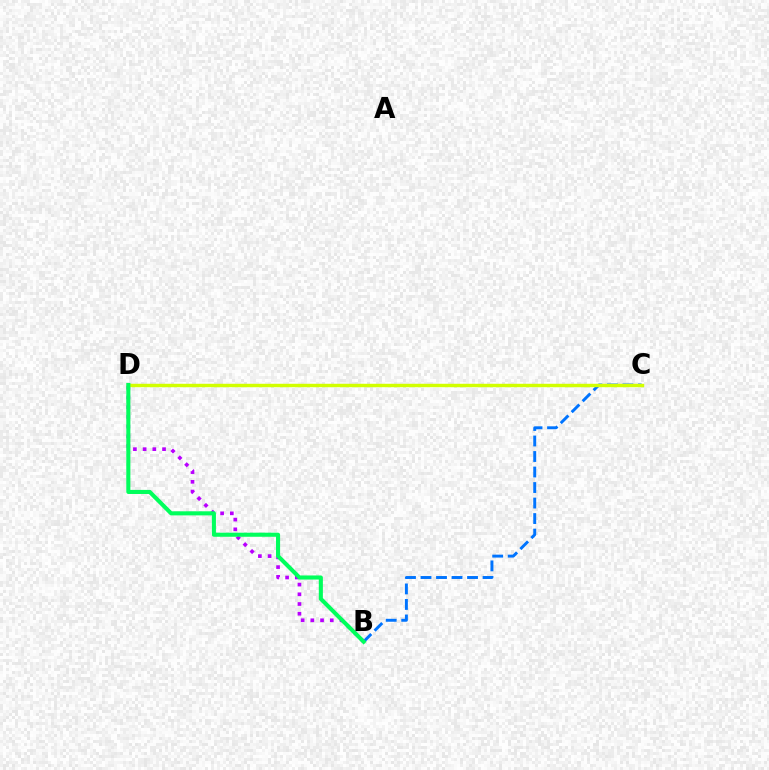{('C', 'D'): [{'color': '#ff0000', 'line_style': 'solid', 'thickness': 2.12}, {'color': '#d1ff00', 'line_style': 'solid', 'thickness': 2.48}], ('B', 'C'): [{'color': '#0074ff', 'line_style': 'dashed', 'thickness': 2.11}], ('B', 'D'): [{'color': '#b900ff', 'line_style': 'dotted', 'thickness': 2.64}, {'color': '#00ff5c', 'line_style': 'solid', 'thickness': 2.94}]}